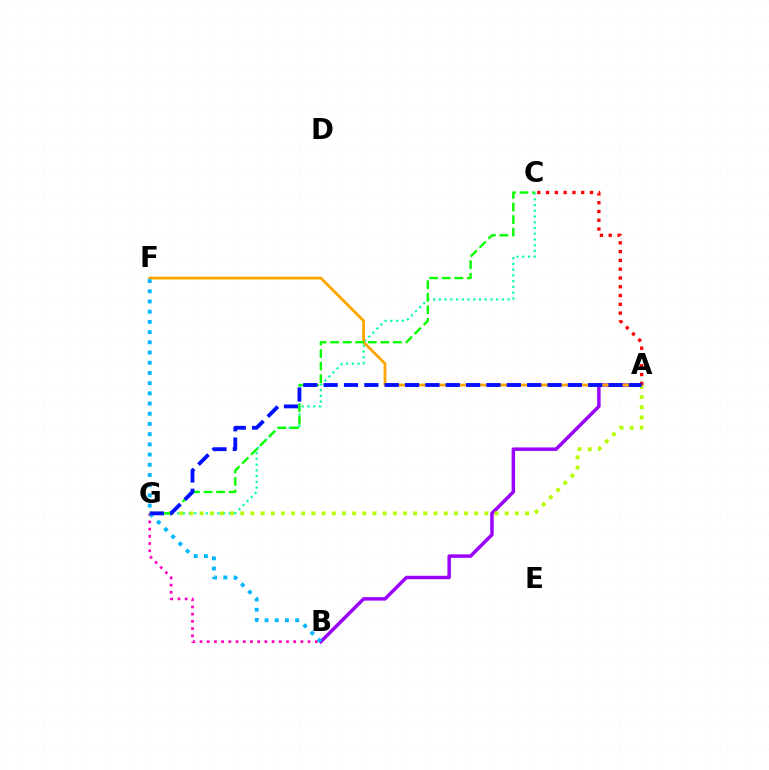{('C', 'G'): [{'color': '#00ff9d', 'line_style': 'dotted', 'thickness': 1.56}, {'color': '#08ff00', 'line_style': 'dashed', 'thickness': 1.71}], ('A', 'B'): [{'color': '#9b00ff', 'line_style': 'solid', 'thickness': 2.49}], ('B', 'G'): [{'color': '#ff00bd', 'line_style': 'dotted', 'thickness': 1.96}], ('A', 'F'): [{'color': '#ffa500', 'line_style': 'solid', 'thickness': 2.02}], ('A', 'G'): [{'color': '#b3ff00', 'line_style': 'dotted', 'thickness': 2.76}, {'color': '#0010ff', 'line_style': 'dashed', 'thickness': 2.76}], ('A', 'C'): [{'color': '#ff0000', 'line_style': 'dotted', 'thickness': 2.39}], ('B', 'F'): [{'color': '#00b5ff', 'line_style': 'dotted', 'thickness': 2.77}]}